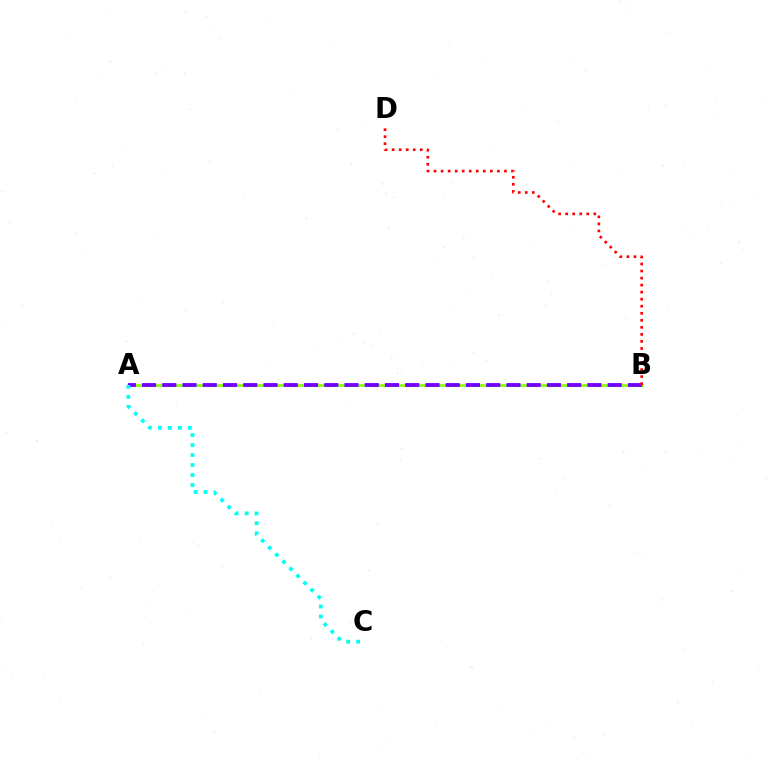{('A', 'B'): [{'color': '#84ff00', 'line_style': 'solid', 'thickness': 1.91}, {'color': '#7200ff', 'line_style': 'dashed', 'thickness': 2.75}], ('B', 'D'): [{'color': '#ff0000', 'line_style': 'dotted', 'thickness': 1.91}], ('A', 'C'): [{'color': '#00fff6', 'line_style': 'dotted', 'thickness': 2.71}]}